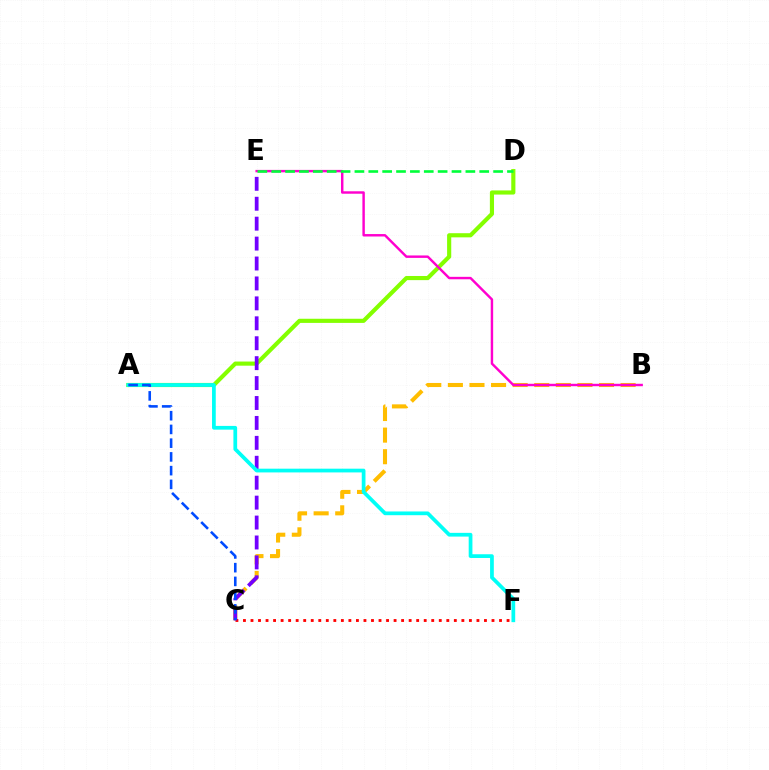{('A', 'D'): [{'color': '#84ff00', 'line_style': 'solid', 'thickness': 2.98}], ('B', 'C'): [{'color': '#ffbd00', 'line_style': 'dashed', 'thickness': 2.93}], ('C', 'F'): [{'color': '#ff0000', 'line_style': 'dotted', 'thickness': 2.05}], ('B', 'E'): [{'color': '#ff00cf', 'line_style': 'solid', 'thickness': 1.75}], ('D', 'E'): [{'color': '#00ff39', 'line_style': 'dashed', 'thickness': 1.88}], ('C', 'E'): [{'color': '#7200ff', 'line_style': 'dashed', 'thickness': 2.71}], ('A', 'F'): [{'color': '#00fff6', 'line_style': 'solid', 'thickness': 2.69}], ('A', 'C'): [{'color': '#004bff', 'line_style': 'dashed', 'thickness': 1.87}]}